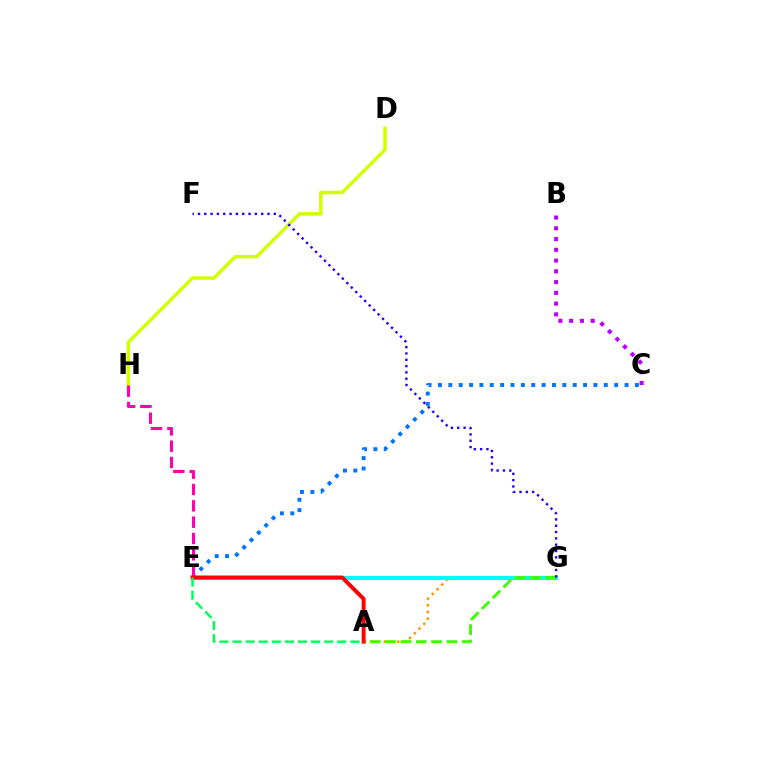{('A', 'G'): [{'color': '#ff9400', 'line_style': 'dotted', 'thickness': 1.81}, {'color': '#3dff00', 'line_style': 'dashed', 'thickness': 2.08}], ('E', 'G'): [{'color': '#00fff6', 'line_style': 'solid', 'thickness': 3.0}], ('C', 'E'): [{'color': '#0074ff', 'line_style': 'dotted', 'thickness': 2.82}], ('D', 'H'): [{'color': '#d1ff00', 'line_style': 'solid', 'thickness': 2.5}], ('E', 'H'): [{'color': '#ff00ac', 'line_style': 'dashed', 'thickness': 2.22}], ('A', 'E'): [{'color': '#ff0000', 'line_style': 'solid', 'thickness': 2.83}, {'color': '#00ff5c', 'line_style': 'dashed', 'thickness': 1.78}], ('B', 'C'): [{'color': '#b900ff', 'line_style': 'dotted', 'thickness': 2.92}], ('F', 'G'): [{'color': '#2500ff', 'line_style': 'dotted', 'thickness': 1.72}]}